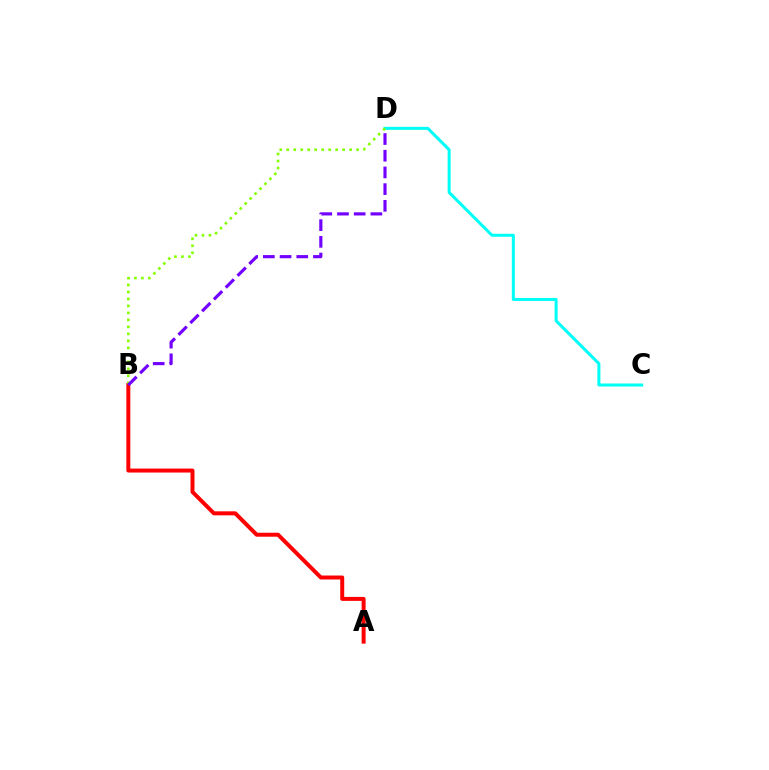{('A', 'B'): [{'color': '#ff0000', 'line_style': 'solid', 'thickness': 2.86}], ('C', 'D'): [{'color': '#00fff6', 'line_style': 'solid', 'thickness': 2.17}], ('B', 'D'): [{'color': '#84ff00', 'line_style': 'dotted', 'thickness': 1.9}, {'color': '#7200ff', 'line_style': 'dashed', 'thickness': 2.27}]}